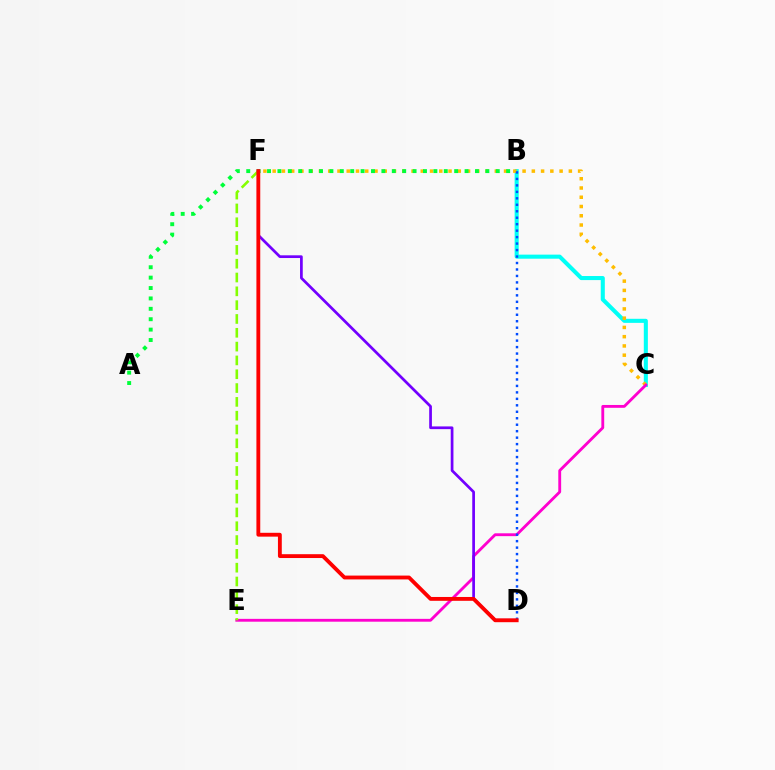{('B', 'C'): [{'color': '#00fff6', 'line_style': 'solid', 'thickness': 2.93}], ('C', 'F'): [{'color': '#ffbd00', 'line_style': 'dotted', 'thickness': 2.51}], ('C', 'E'): [{'color': '#ff00cf', 'line_style': 'solid', 'thickness': 2.05}], ('B', 'D'): [{'color': '#004bff', 'line_style': 'dotted', 'thickness': 1.76}], ('A', 'B'): [{'color': '#00ff39', 'line_style': 'dotted', 'thickness': 2.82}], ('E', 'F'): [{'color': '#84ff00', 'line_style': 'dashed', 'thickness': 1.88}], ('D', 'F'): [{'color': '#7200ff', 'line_style': 'solid', 'thickness': 1.96}, {'color': '#ff0000', 'line_style': 'solid', 'thickness': 2.77}]}